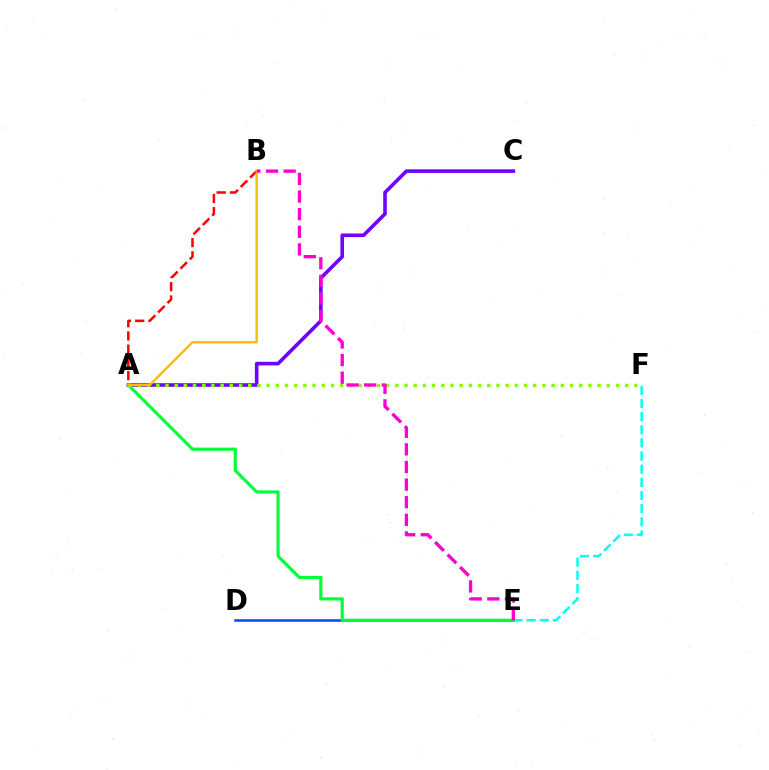{('A', 'C'): [{'color': '#7200ff', 'line_style': 'solid', 'thickness': 2.6}], ('D', 'E'): [{'color': '#004bff', 'line_style': 'solid', 'thickness': 1.84}], ('E', 'F'): [{'color': '#00fff6', 'line_style': 'dashed', 'thickness': 1.79}], ('A', 'E'): [{'color': '#00ff39', 'line_style': 'solid', 'thickness': 2.26}], ('A', 'F'): [{'color': '#84ff00', 'line_style': 'dotted', 'thickness': 2.5}], ('A', 'B'): [{'color': '#ff0000', 'line_style': 'dashed', 'thickness': 1.8}, {'color': '#ffbd00', 'line_style': 'solid', 'thickness': 1.72}], ('B', 'E'): [{'color': '#ff00cf', 'line_style': 'dashed', 'thickness': 2.39}]}